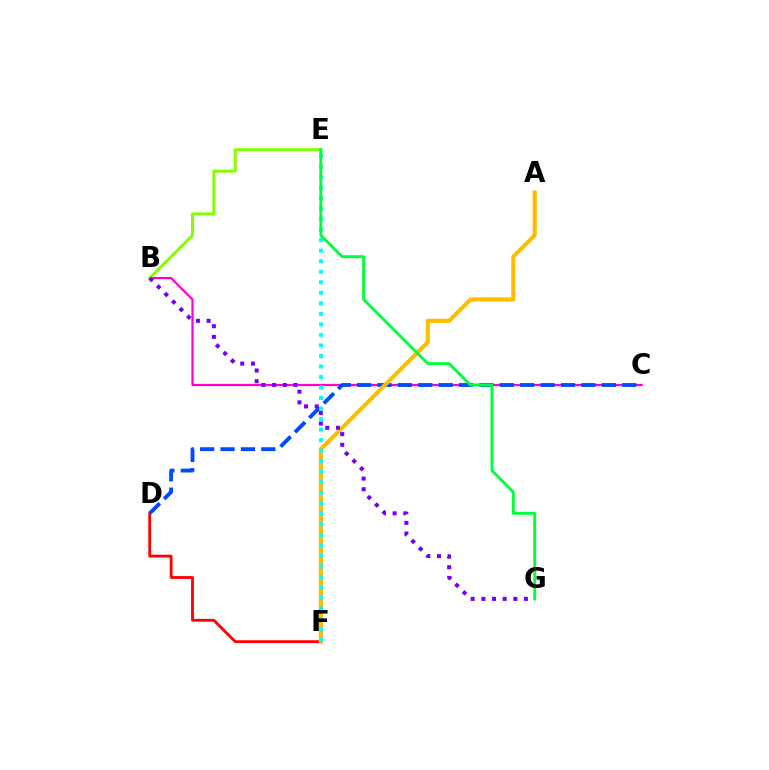{('D', 'F'): [{'color': '#ff0000', 'line_style': 'solid', 'thickness': 2.04}], ('B', 'C'): [{'color': '#ff00cf', 'line_style': 'solid', 'thickness': 1.6}], ('C', 'D'): [{'color': '#004bff', 'line_style': 'dashed', 'thickness': 2.77}], ('B', 'E'): [{'color': '#84ff00', 'line_style': 'solid', 'thickness': 2.15}], ('A', 'F'): [{'color': '#ffbd00', 'line_style': 'solid', 'thickness': 2.98}], ('E', 'F'): [{'color': '#00fff6', 'line_style': 'dotted', 'thickness': 2.86}], ('B', 'G'): [{'color': '#7200ff', 'line_style': 'dotted', 'thickness': 2.89}], ('E', 'G'): [{'color': '#00ff39', 'line_style': 'solid', 'thickness': 2.07}]}